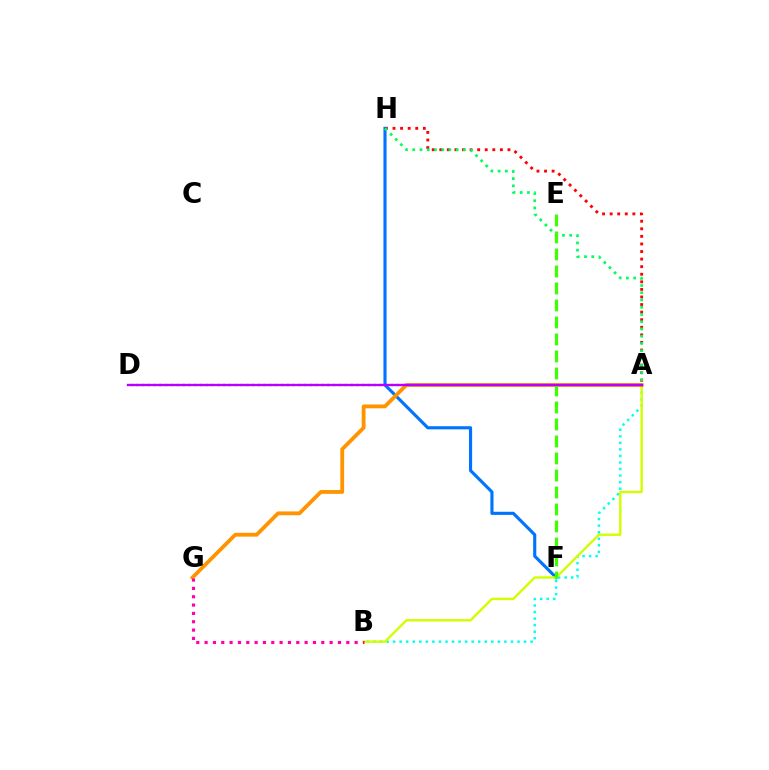{('A', 'D'): [{'color': '#2500ff', 'line_style': 'dotted', 'thickness': 1.57}, {'color': '#b900ff', 'line_style': 'solid', 'thickness': 1.69}], ('A', 'H'): [{'color': '#ff0000', 'line_style': 'dotted', 'thickness': 2.06}, {'color': '#00ff5c', 'line_style': 'dotted', 'thickness': 1.97}], ('A', 'B'): [{'color': '#00fff6', 'line_style': 'dotted', 'thickness': 1.78}, {'color': '#d1ff00', 'line_style': 'solid', 'thickness': 1.72}], ('F', 'H'): [{'color': '#0074ff', 'line_style': 'solid', 'thickness': 2.26}], ('A', 'G'): [{'color': '#ff9400', 'line_style': 'solid', 'thickness': 2.74}], ('E', 'F'): [{'color': '#3dff00', 'line_style': 'dashed', 'thickness': 2.31}], ('B', 'G'): [{'color': '#ff00ac', 'line_style': 'dotted', 'thickness': 2.26}]}